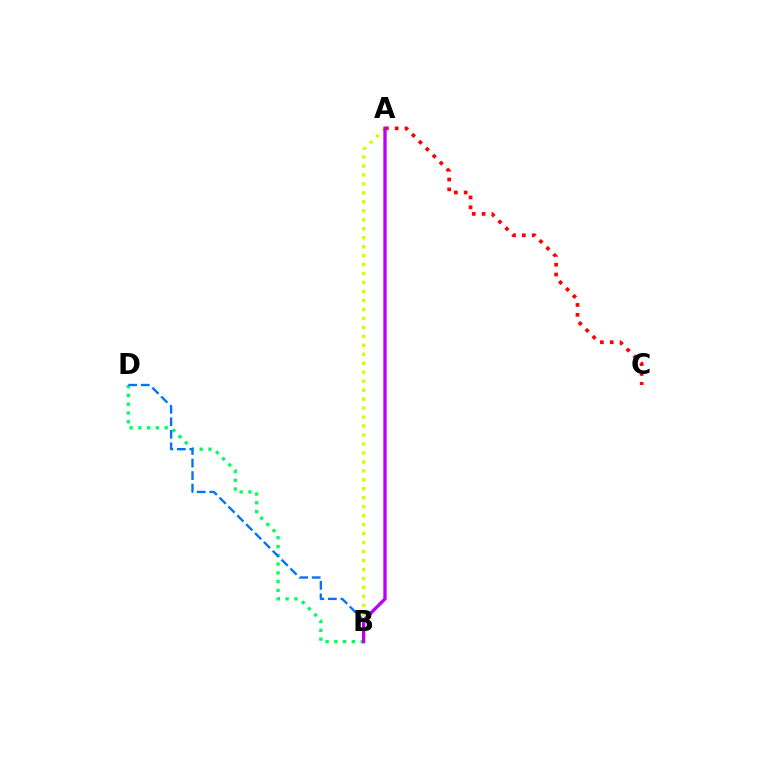{('A', 'C'): [{'color': '#ff0000', 'line_style': 'dotted', 'thickness': 2.67}], ('B', 'D'): [{'color': '#00ff5c', 'line_style': 'dotted', 'thickness': 2.38}, {'color': '#0074ff', 'line_style': 'dashed', 'thickness': 1.7}], ('A', 'B'): [{'color': '#d1ff00', 'line_style': 'dotted', 'thickness': 2.44}, {'color': '#b900ff', 'line_style': 'solid', 'thickness': 2.38}]}